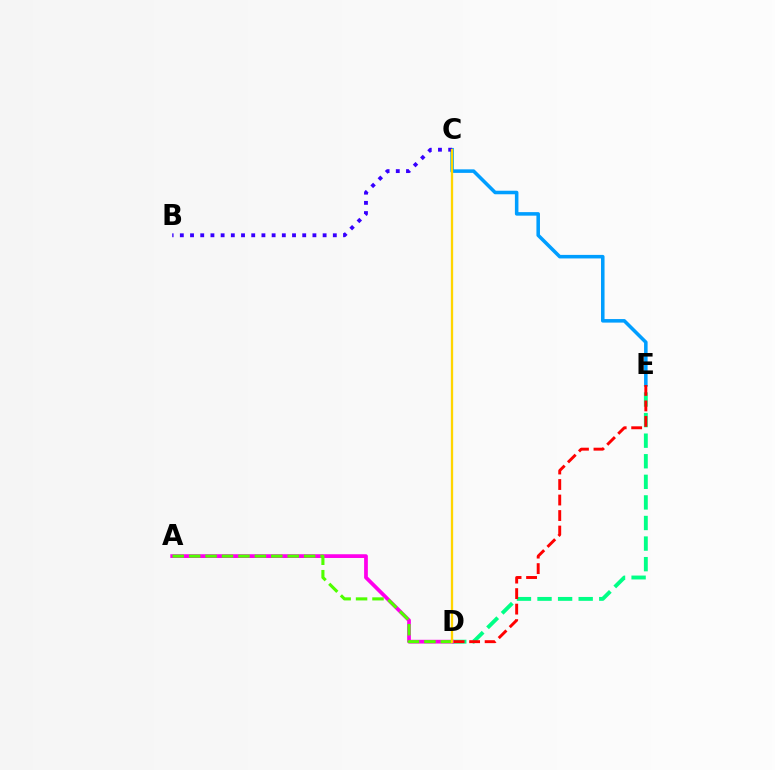{('D', 'E'): [{'color': '#00ff86', 'line_style': 'dashed', 'thickness': 2.8}, {'color': '#ff0000', 'line_style': 'dashed', 'thickness': 2.11}], ('A', 'D'): [{'color': '#ff00ed', 'line_style': 'solid', 'thickness': 2.69}, {'color': '#4fff00', 'line_style': 'dashed', 'thickness': 2.23}], ('C', 'E'): [{'color': '#009eff', 'line_style': 'solid', 'thickness': 2.55}], ('B', 'C'): [{'color': '#3700ff', 'line_style': 'dotted', 'thickness': 2.77}], ('C', 'D'): [{'color': '#ffd500', 'line_style': 'solid', 'thickness': 1.66}]}